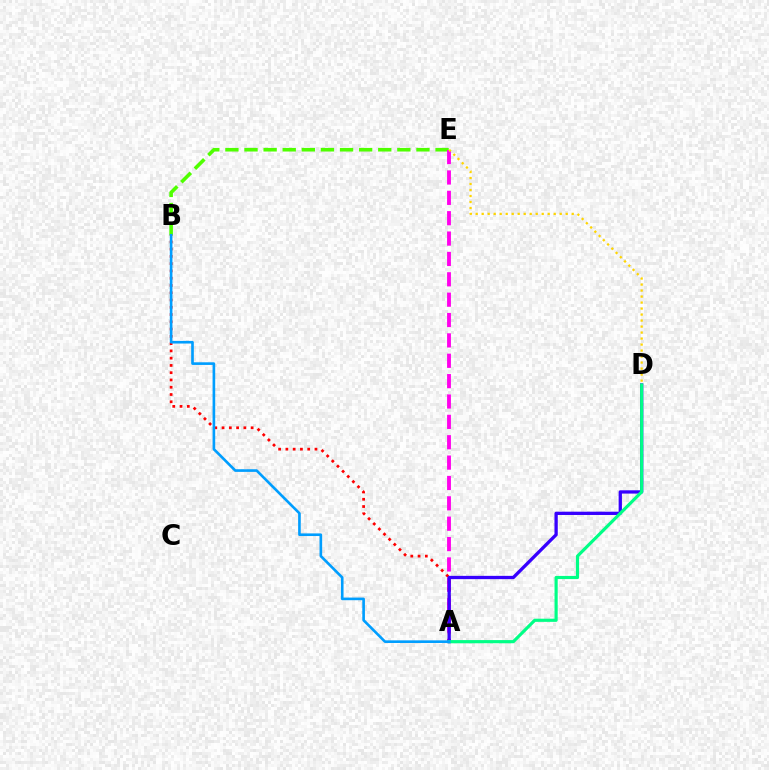{('B', 'E'): [{'color': '#4fff00', 'line_style': 'dashed', 'thickness': 2.6}], ('A', 'E'): [{'color': '#ff00ed', 'line_style': 'dashed', 'thickness': 2.77}], ('A', 'B'): [{'color': '#ff0000', 'line_style': 'dotted', 'thickness': 1.97}, {'color': '#009eff', 'line_style': 'solid', 'thickness': 1.9}], ('A', 'D'): [{'color': '#3700ff', 'line_style': 'solid', 'thickness': 2.37}, {'color': '#00ff86', 'line_style': 'solid', 'thickness': 2.27}], ('D', 'E'): [{'color': '#ffd500', 'line_style': 'dotted', 'thickness': 1.63}]}